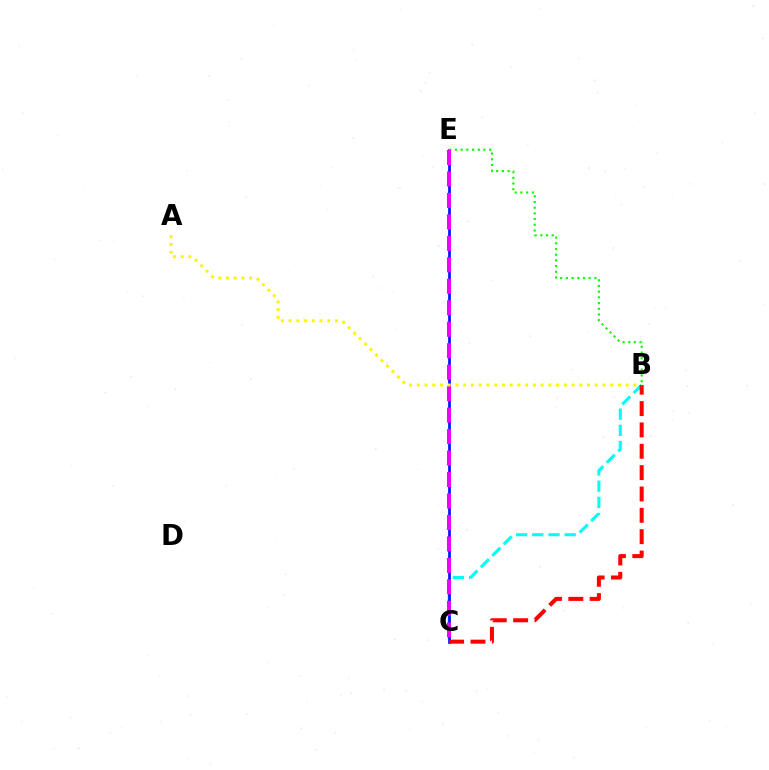{('B', 'C'): [{'color': '#00fff6', 'line_style': 'dashed', 'thickness': 2.2}, {'color': '#ff0000', 'line_style': 'dashed', 'thickness': 2.9}], ('C', 'E'): [{'color': '#0010ff', 'line_style': 'solid', 'thickness': 1.94}, {'color': '#ee00ff', 'line_style': 'dashed', 'thickness': 2.92}], ('B', 'E'): [{'color': '#08ff00', 'line_style': 'dotted', 'thickness': 1.55}], ('A', 'B'): [{'color': '#fcf500', 'line_style': 'dotted', 'thickness': 2.1}]}